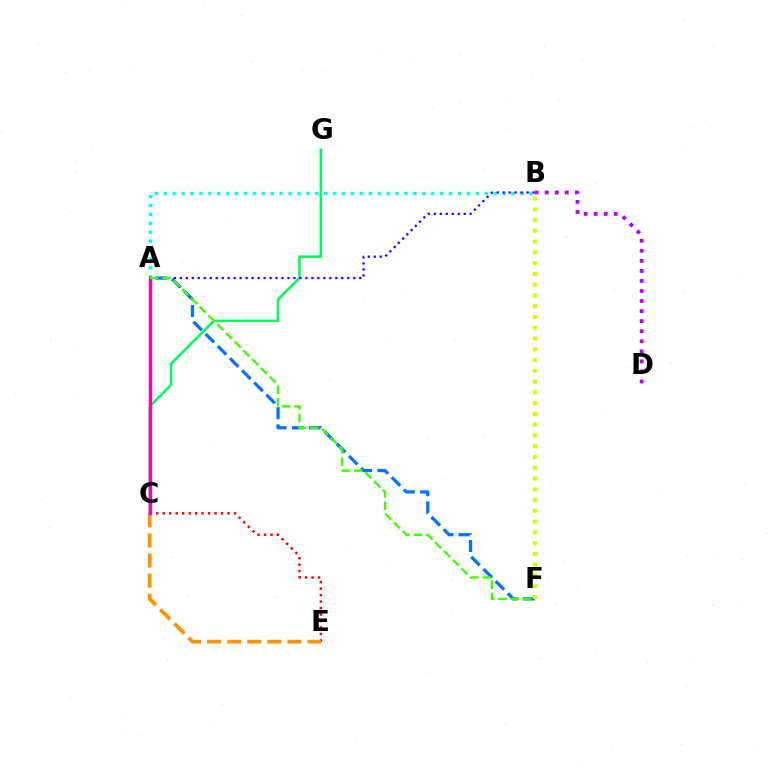{('C', 'E'): [{'color': '#ff0000', 'line_style': 'dotted', 'thickness': 1.76}, {'color': '#ff9400', 'line_style': 'dashed', 'thickness': 2.73}], ('A', 'B'): [{'color': '#00fff6', 'line_style': 'dotted', 'thickness': 2.42}, {'color': '#2500ff', 'line_style': 'dotted', 'thickness': 1.63}], ('B', 'D'): [{'color': '#b900ff', 'line_style': 'dotted', 'thickness': 2.73}], ('C', 'G'): [{'color': '#00ff5c', 'line_style': 'solid', 'thickness': 1.84}], ('A', 'C'): [{'color': '#ff00ac', 'line_style': 'solid', 'thickness': 2.42}], ('A', 'F'): [{'color': '#0074ff', 'line_style': 'dashed', 'thickness': 2.34}, {'color': '#3dff00', 'line_style': 'dashed', 'thickness': 1.68}], ('B', 'F'): [{'color': '#d1ff00', 'line_style': 'dotted', 'thickness': 2.93}]}